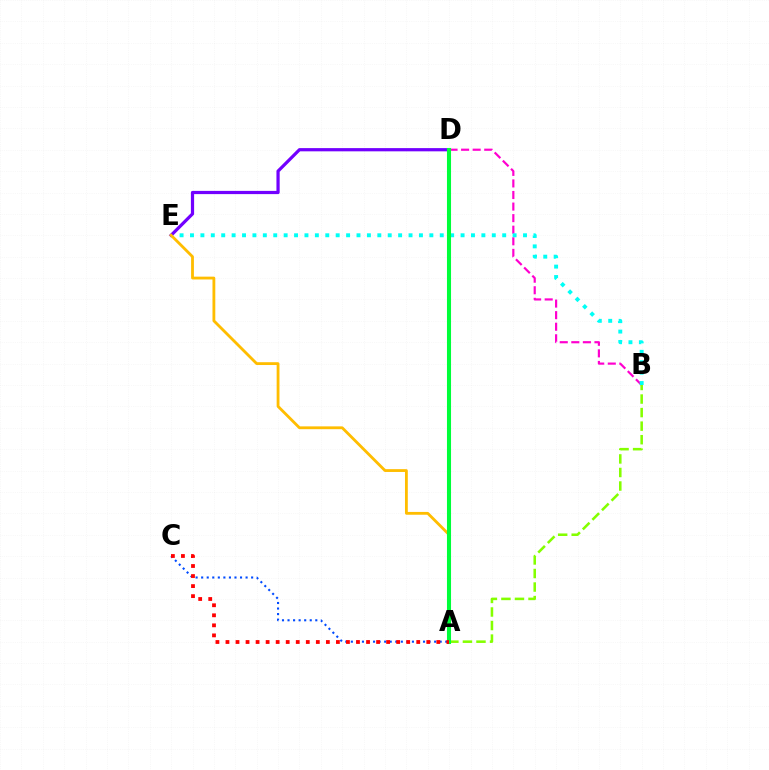{('B', 'D'): [{'color': '#ff00cf', 'line_style': 'dashed', 'thickness': 1.57}], ('B', 'E'): [{'color': '#00fff6', 'line_style': 'dotted', 'thickness': 2.83}], ('A', 'C'): [{'color': '#004bff', 'line_style': 'dotted', 'thickness': 1.51}, {'color': '#ff0000', 'line_style': 'dotted', 'thickness': 2.73}], ('D', 'E'): [{'color': '#7200ff', 'line_style': 'solid', 'thickness': 2.32}], ('A', 'E'): [{'color': '#ffbd00', 'line_style': 'solid', 'thickness': 2.03}], ('A', 'B'): [{'color': '#84ff00', 'line_style': 'dashed', 'thickness': 1.84}], ('A', 'D'): [{'color': '#00ff39', 'line_style': 'solid', 'thickness': 2.93}]}